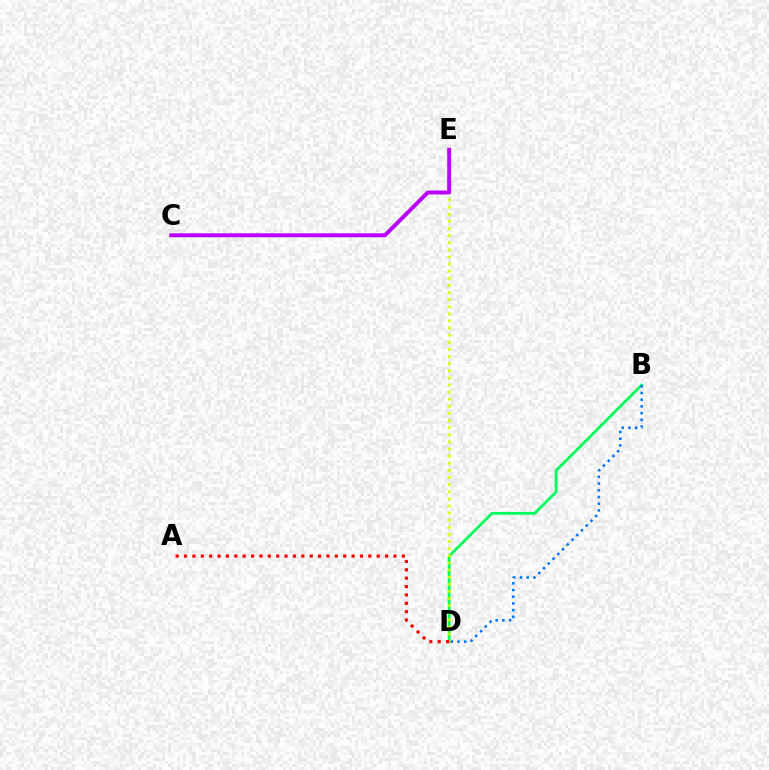{('B', 'D'): [{'color': '#00ff5c', 'line_style': 'solid', 'thickness': 2.02}, {'color': '#0074ff', 'line_style': 'dotted', 'thickness': 1.82}], ('D', 'E'): [{'color': '#d1ff00', 'line_style': 'dotted', 'thickness': 1.93}], ('C', 'E'): [{'color': '#b900ff', 'line_style': 'solid', 'thickness': 2.82}], ('A', 'D'): [{'color': '#ff0000', 'line_style': 'dotted', 'thickness': 2.28}]}